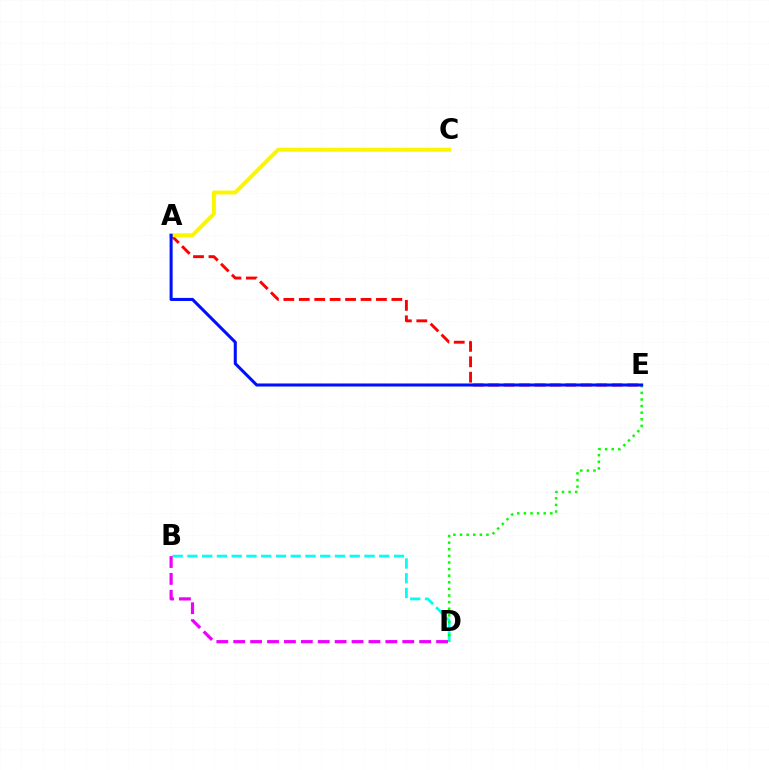{('B', 'D'): [{'color': '#00fff6', 'line_style': 'dashed', 'thickness': 2.0}, {'color': '#ee00ff', 'line_style': 'dashed', 'thickness': 2.3}], ('A', 'E'): [{'color': '#ff0000', 'line_style': 'dashed', 'thickness': 2.1}, {'color': '#0010ff', 'line_style': 'solid', 'thickness': 2.2}], ('D', 'E'): [{'color': '#08ff00', 'line_style': 'dotted', 'thickness': 1.8}], ('A', 'C'): [{'color': '#fcf500', 'line_style': 'solid', 'thickness': 2.85}]}